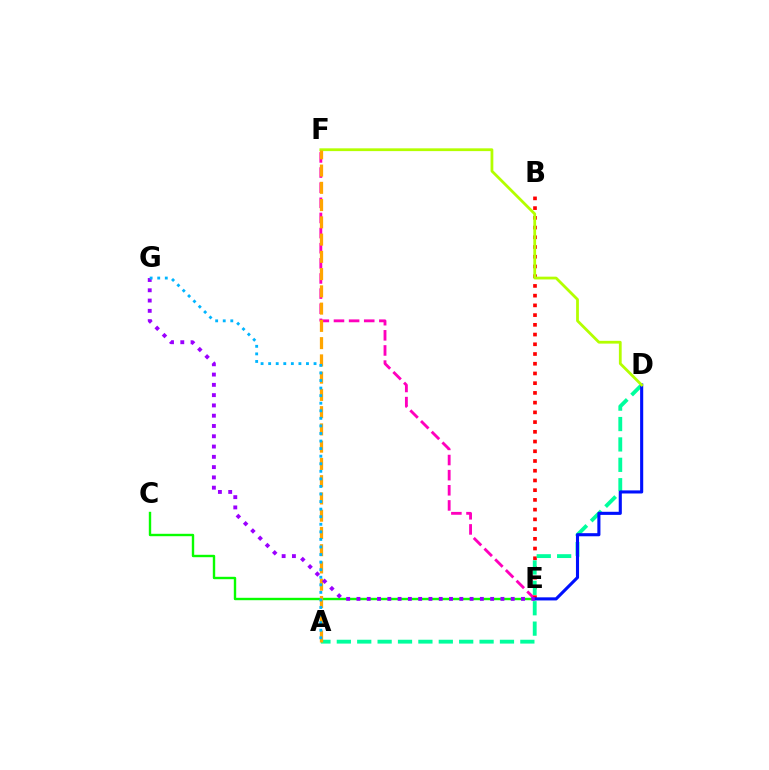{('E', 'F'): [{'color': '#ff00bd', 'line_style': 'dashed', 'thickness': 2.06}], ('C', 'E'): [{'color': '#08ff00', 'line_style': 'solid', 'thickness': 1.73}], ('B', 'E'): [{'color': '#ff0000', 'line_style': 'dotted', 'thickness': 2.64}], ('A', 'D'): [{'color': '#00ff9d', 'line_style': 'dashed', 'thickness': 2.77}], ('D', 'E'): [{'color': '#0010ff', 'line_style': 'solid', 'thickness': 2.23}], ('D', 'F'): [{'color': '#b3ff00', 'line_style': 'solid', 'thickness': 2.0}], ('A', 'F'): [{'color': '#ffa500', 'line_style': 'dashed', 'thickness': 2.34}], ('E', 'G'): [{'color': '#9b00ff', 'line_style': 'dotted', 'thickness': 2.79}], ('A', 'G'): [{'color': '#00b5ff', 'line_style': 'dotted', 'thickness': 2.06}]}